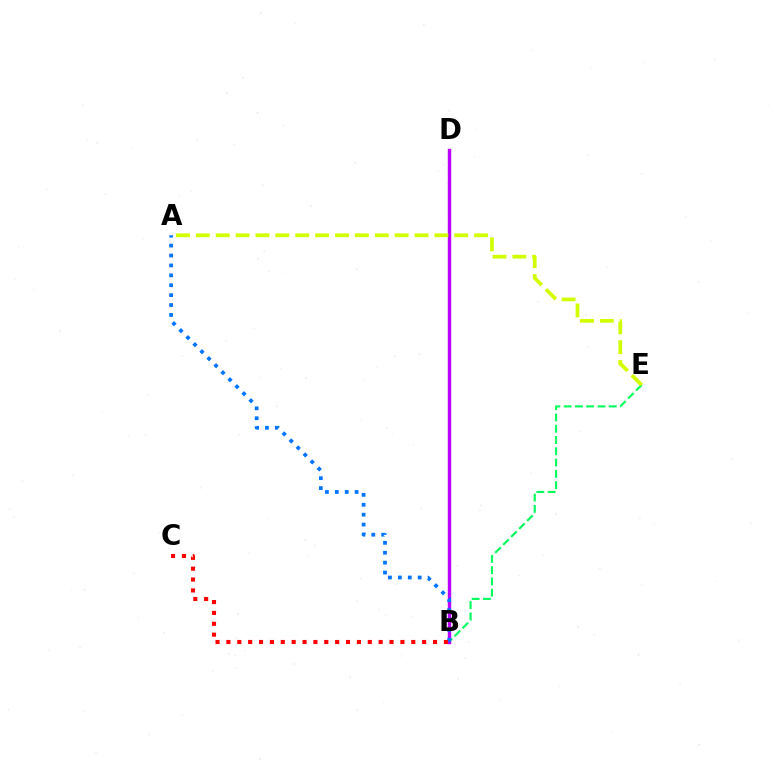{('B', 'E'): [{'color': '#00ff5c', 'line_style': 'dashed', 'thickness': 1.53}], ('B', 'D'): [{'color': '#b900ff', 'line_style': 'solid', 'thickness': 2.45}], ('A', 'E'): [{'color': '#d1ff00', 'line_style': 'dashed', 'thickness': 2.7}], ('A', 'B'): [{'color': '#0074ff', 'line_style': 'dotted', 'thickness': 2.69}], ('B', 'C'): [{'color': '#ff0000', 'line_style': 'dotted', 'thickness': 2.95}]}